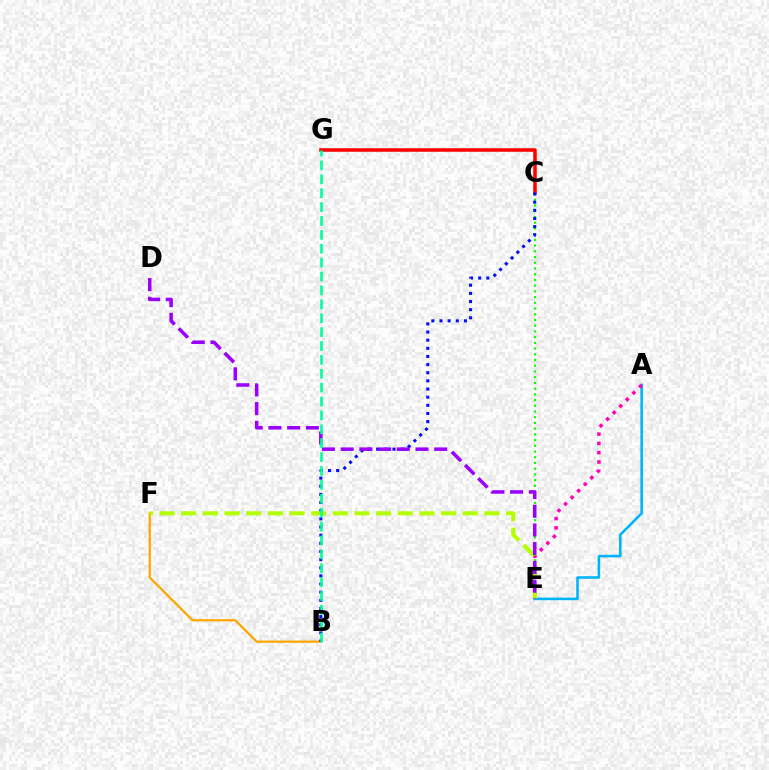{('B', 'F'): [{'color': '#ffa500', 'line_style': 'solid', 'thickness': 1.62}], ('C', 'G'): [{'color': '#ff0000', 'line_style': 'solid', 'thickness': 2.55}], ('A', 'E'): [{'color': '#00b5ff', 'line_style': 'solid', 'thickness': 1.88}, {'color': '#ff00bd', 'line_style': 'dotted', 'thickness': 2.53}], ('C', 'E'): [{'color': '#08ff00', 'line_style': 'dotted', 'thickness': 1.55}], ('B', 'C'): [{'color': '#0010ff', 'line_style': 'dotted', 'thickness': 2.21}], ('E', 'F'): [{'color': '#b3ff00', 'line_style': 'dashed', 'thickness': 2.94}], ('D', 'E'): [{'color': '#9b00ff', 'line_style': 'dashed', 'thickness': 2.54}], ('B', 'G'): [{'color': '#00ff9d', 'line_style': 'dashed', 'thickness': 1.89}]}